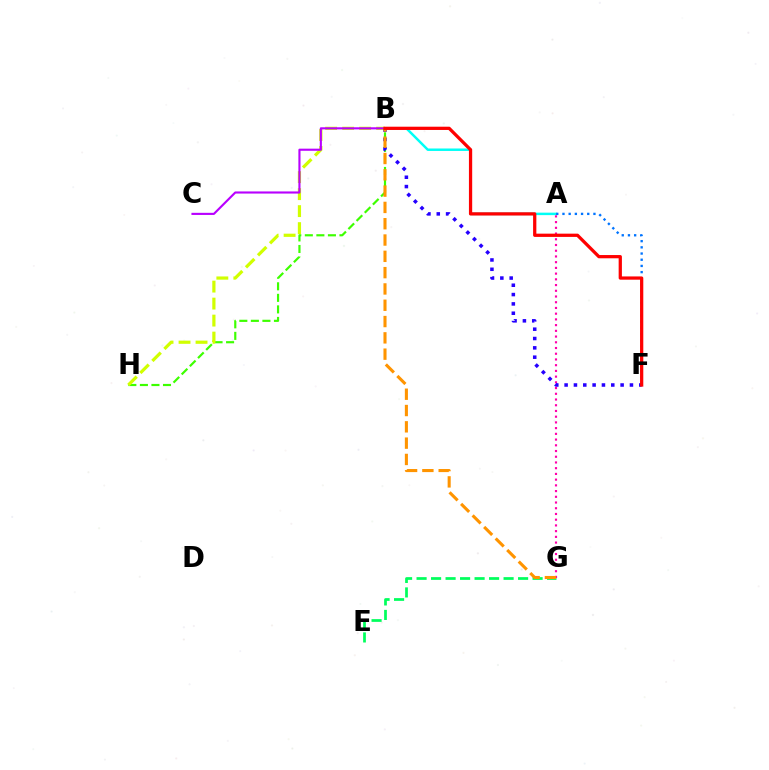{('B', 'H'): [{'color': '#3dff00', 'line_style': 'dashed', 'thickness': 1.57}, {'color': '#d1ff00', 'line_style': 'dashed', 'thickness': 2.31}], ('A', 'B'): [{'color': '#00fff6', 'line_style': 'solid', 'thickness': 1.78}], ('E', 'G'): [{'color': '#00ff5c', 'line_style': 'dashed', 'thickness': 1.97}], ('A', 'G'): [{'color': '#ff00ac', 'line_style': 'dotted', 'thickness': 1.55}], ('B', 'F'): [{'color': '#2500ff', 'line_style': 'dotted', 'thickness': 2.54}, {'color': '#ff0000', 'line_style': 'solid', 'thickness': 2.34}], ('B', 'C'): [{'color': '#b900ff', 'line_style': 'solid', 'thickness': 1.53}], ('A', 'F'): [{'color': '#0074ff', 'line_style': 'dotted', 'thickness': 1.68}], ('B', 'G'): [{'color': '#ff9400', 'line_style': 'dashed', 'thickness': 2.22}]}